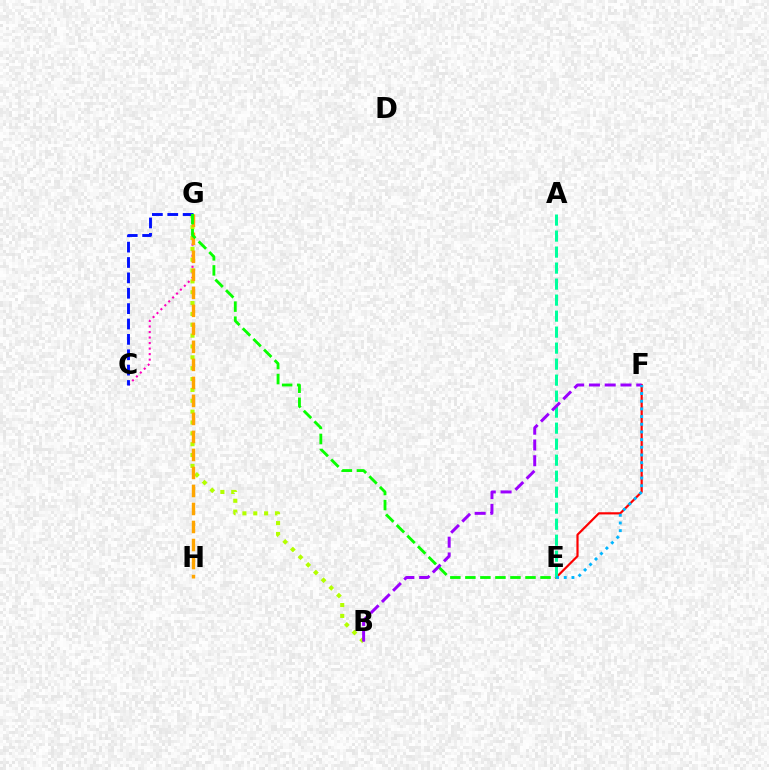{('C', 'G'): [{'color': '#ff00bd', 'line_style': 'dotted', 'thickness': 1.5}, {'color': '#0010ff', 'line_style': 'dashed', 'thickness': 2.09}], ('B', 'G'): [{'color': '#b3ff00', 'line_style': 'dotted', 'thickness': 2.95}], ('E', 'F'): [{'color': '#ff0000', 'line_style': 'solid', 'thickness': 1.58}, {'color': '#00b5ff', 'line_style': 'dotted', 'thickness': 2.09}], ('G', 'H'): [{'color': '#ffa500', 'line_style': 'dashed', 'thickness': 2.45}], ('E', 'G'): [{'color': '#08ff00', 'line_style': 'dashed', 'thickness': 2.04}], ('A', 'E'): [{'color': '#00ff9d', 'line_style': 'dashed', 'thickness': 2.17}], ('B', 'F'): [{'color': '#9b00ff', 'line_style': 'dashed', 'thickness': 2.14}]}